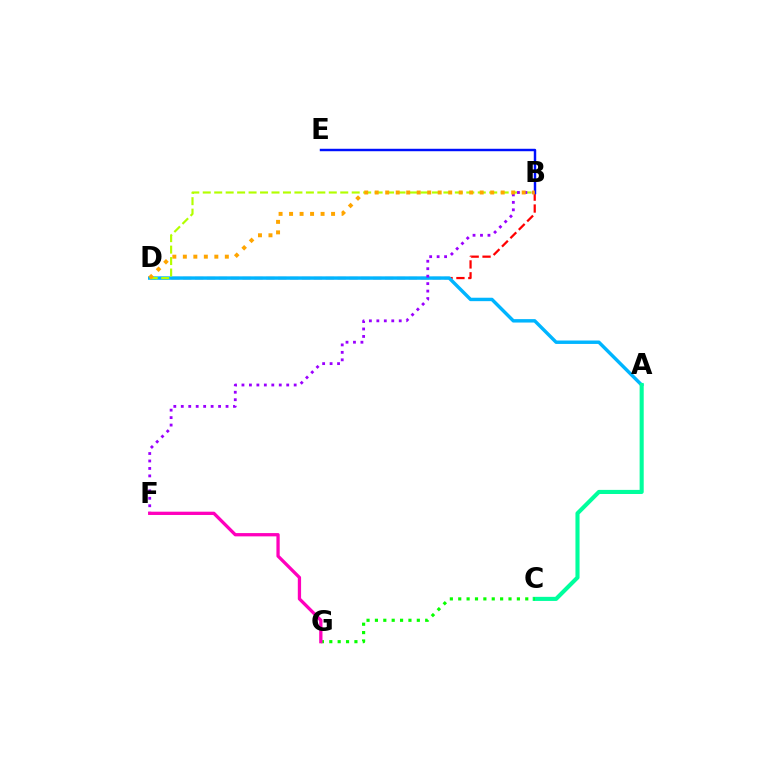{('B', 'D'): [{'color': '#ff0000', 'line_style': 'dashed', 'thickness': 1.61}, {'color': '#b3ff00', 'line_style': 'dashed', 'thickness': 1.56}, {'color': '#ffa500', 'line_style': 'dotted', 'thickness': 2.85}], ('B', 'E'): [{'color': '#0010ff', 'line_style': 'solid', 'thickness': 1.76}], ('A', 'D'): [{'color': '#00b5ff', 'line_style': 'solid', 'thickness': 2.47}], ('B', 'F'): [{'color': '#9b00ff', 'line_style': 'dotted', 'thickness': 2.03}], ('A', 'C'): [{'color': '#00ff9d', 'line_style': 'solid', 'thickness': 2.95}], ('C', 'G'): [{'color': '#08ff00', 'line_style': 'dotted', 'thickness': 2.28}], ('F', 'G'): [{'color': '#ff00bd', 'line_style': 'solid', 'thickness': 2.36}]}